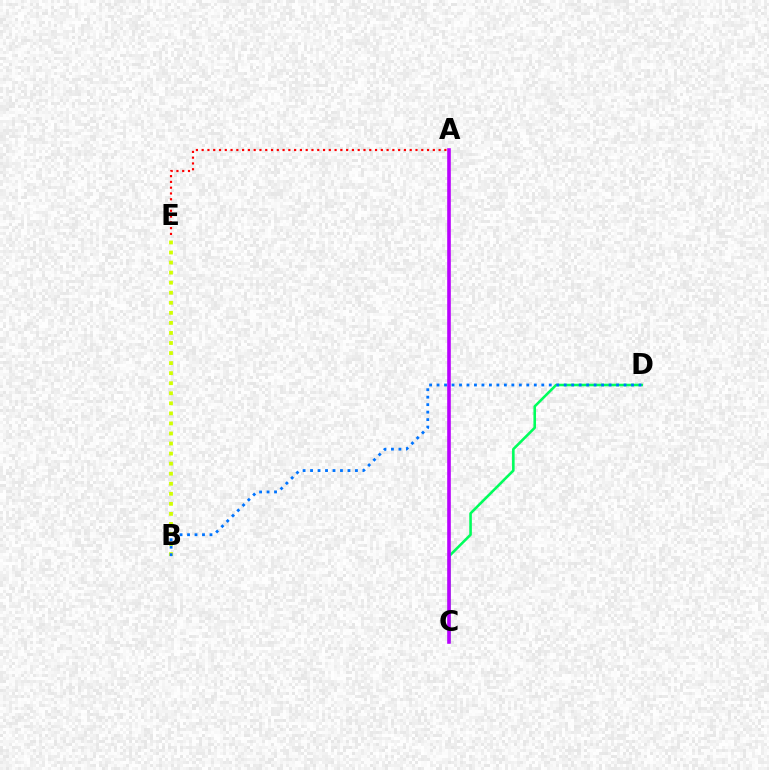{('A', 'E'): [{'color': '#ff0000', 'line_style': 'dotted', 'thickness': 1.57}], ('C', 'D'): [{'color': '#00ff5c', 'line_style': 'solid', 'thickness': 1.86}], ('B', 'E'): [{'color': '#d1ff00', 'line_style': 'dotted', 'thickness': 2.73}], ('B', 'D'): [{'color': '#0074ff', 'line_style': 'dotted', 'thickness': 2.03}], ('A', 'C'): [{'color': '#b900ff', 'line_style': 'solid', 'thickness': 2.6}]}